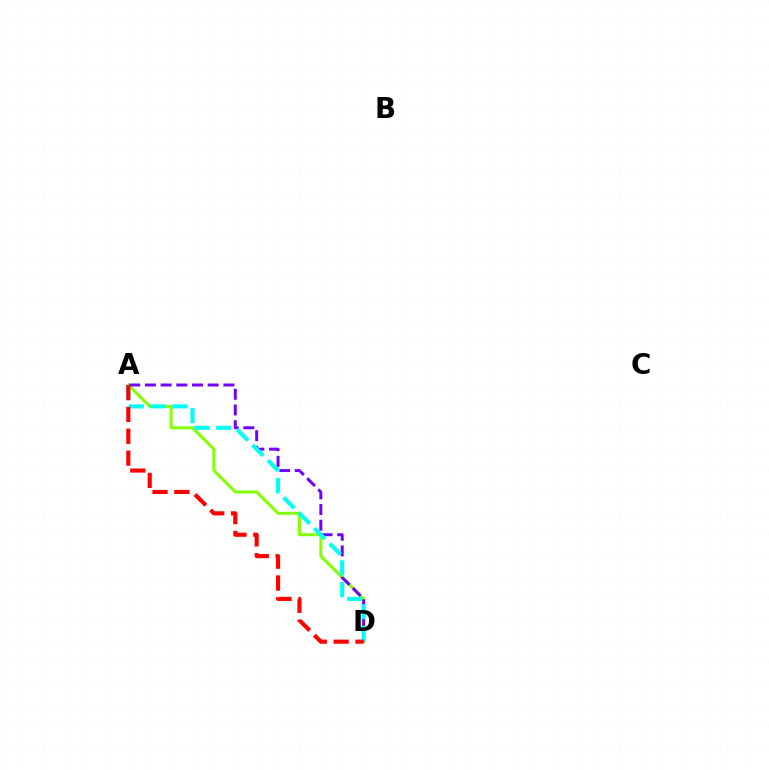{('A', 'D'): [{'color': '#84ff00', 'line_style': 'solid', 'thickness': 2.16}, {'color': '#7200ff', 'line_style': 'dashed', 'thickness': 2.13}, {'color': '#00fff6', 'line_style': 'dashed', 'thickness': 2.96}, {'color': '#ff0000', 'line_style': 'dashed', 'thickness': 2.97}]}